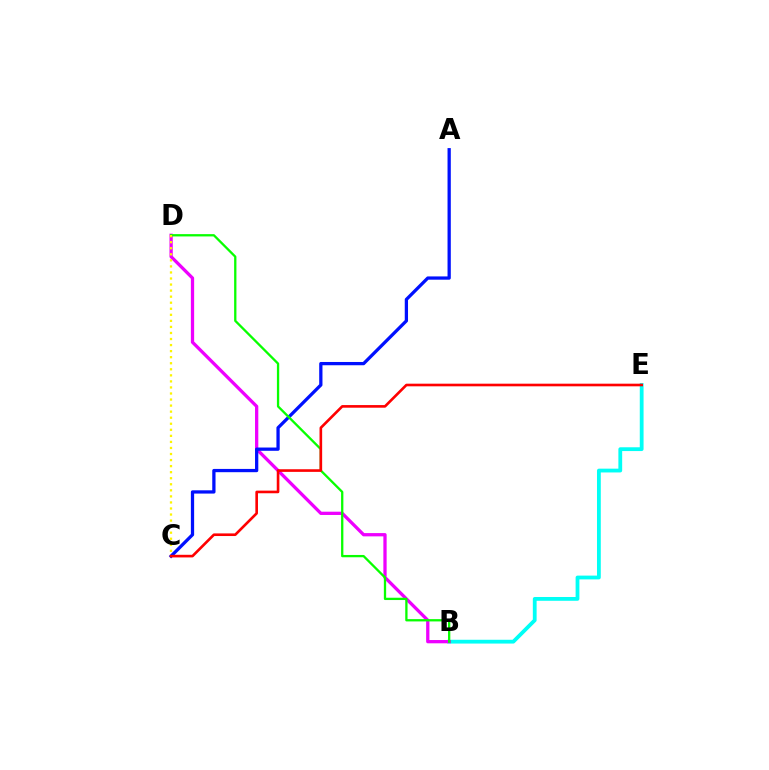{('B', 'E'): [{'color': '#00fff6', 'line_style': 'solid', 'thickness': 2.73}], ('B', 'D'): [{'color': '#ee00ff', 'line_style': 'solid', 'thickness': 2.36}, {'color': '#08ff00', 'line_style': 'solid', 'thickness': 1.66}], ('A', 'C'): [{'color': '#0010ff', 'line_style': 'solid', 'thickness': 2.35}], ('C', 'D'): [{'color': '#fcf500', 'line_style': 'dotted', 'thickness': 1.64}], ('C', 'E'): [{'color': '#ff0000', 'line_style': 'solid', 'thickness': 1.89}]}